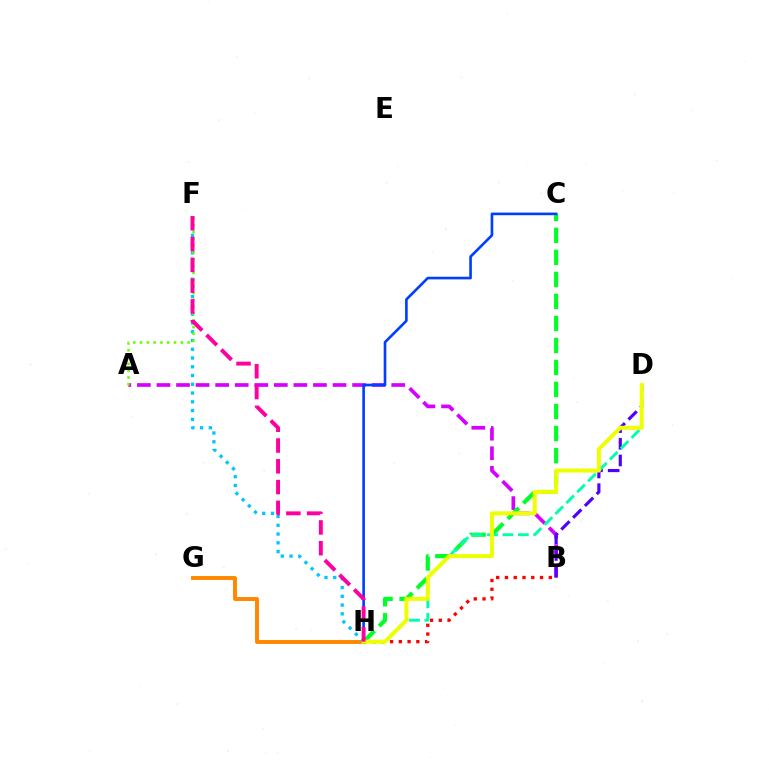{('A', 'B'): [{'color': '#d600ff', 'line_style': 'dashed', 'thickness': 2.66}], ('C', 'H'): [{'color': '#00ff27', 'line_style': 'dashed', 'thickness': 2.99}, {'color': '#003fff', 'line_style': 'solid', 'thickness': 1.9}], ('G', 'H'): [{'color': '#ff8800', 'line_style': 'solid', 'thickness': 2.82}], ('F', 'H'): [{'color': '#00c7ff', 'line_style': 'dotted', 'thickness': 2.38}, {'color': '#ff00a0', 'line_style': 'dashed', 'thickness': 2.82}], ('B', 'D'): [{'color': '#4f00ff', 'line_style': 'dashed', 'thickness': 2.27}], ('B', 'H'): [{'color': '#ff0000', 'line_style': 'dotted', 'thickness': 2.38}], ('A', 'F'): [{'color': '#66ff00', 'line_style': 'dotted', 'thickness': 1.84}], ('D', 'H'): [{'color': '#00ffaf', 'line_style': 'dashed', 'thickness': 2.09}, {'color': '#eeff00', 'line_style': 'solid', 'thickness': 2.88}]}